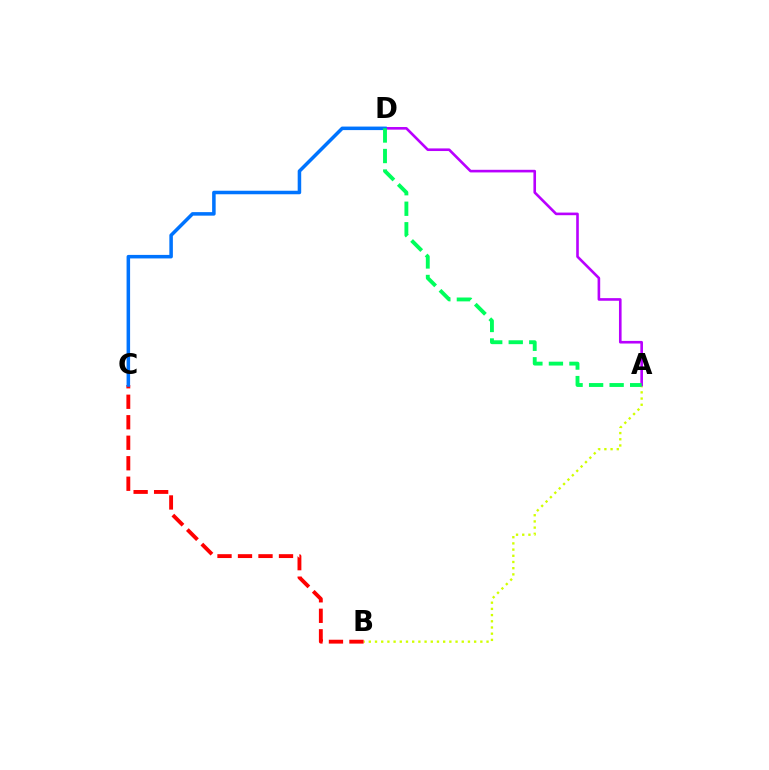{('A', 'B'): [{'color': '#d1ff00', 'line_style': 'dotted', 'thickness': 1.68}], ('A', 'D'): [{'color': '#b900ff', 'line_style': 'solid', 'thickness': 1.89}, {'color': '#00ff5c', 'line_style': 'dashed', 'thickness': 2.79}], ('B', 'C'): [{'color': '#ff0000', 'line_style': 'dashed', 'thickness': 2.78}], ('C', 'D'): [{'color': '#0074ff', 'line_style': 'solid', 'thickness': 2.54}]}